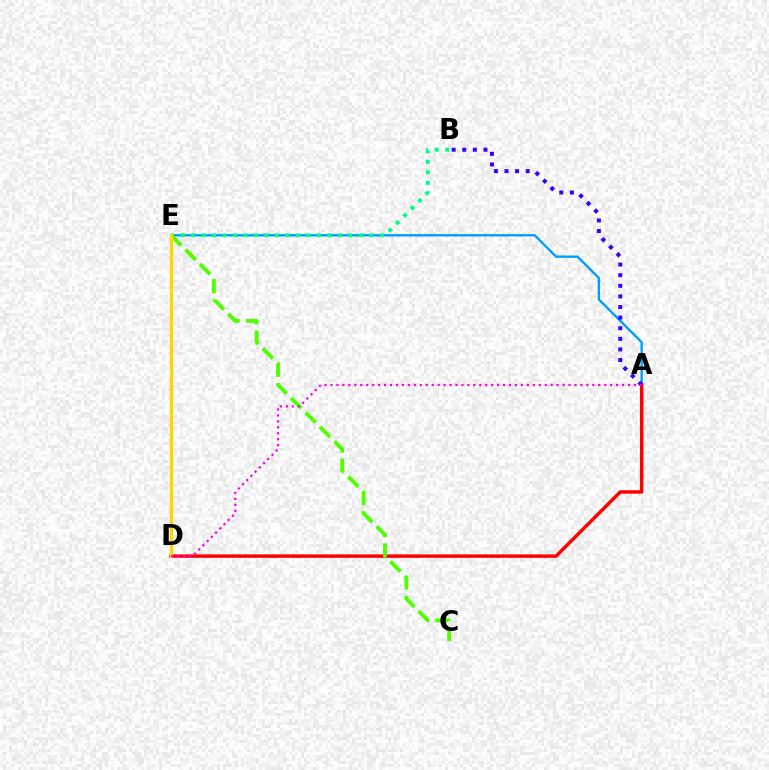{('A', 'E'): [{'color': '#009eff', 'line_style': 'solid', 'thickness': 1.7}], ('B', 'E'): [{'color': '#00ff86', 'line_style': 'dotted', 'thickness': 2.85}], ('A', 'D'): [{'color': '#ff0000', 'line_style': 'solid', 'thickness': 2.47}, {'color': '#ff00ed', 'line_style': 'dotted', 'thickness': 1.62}], ('A', 'B'): [{'color': '#3700ff', 'line_style': 'dotted', 'thickness': 2.88}], ('C', 'E'): [{'color': '#4fff00', 'line_style': 'dashed', 'thickness': 2.78}], ('D', 'E'): [{'color': '#ffd500', 'line_style': 'solid', 'thickness': 2.29}]}